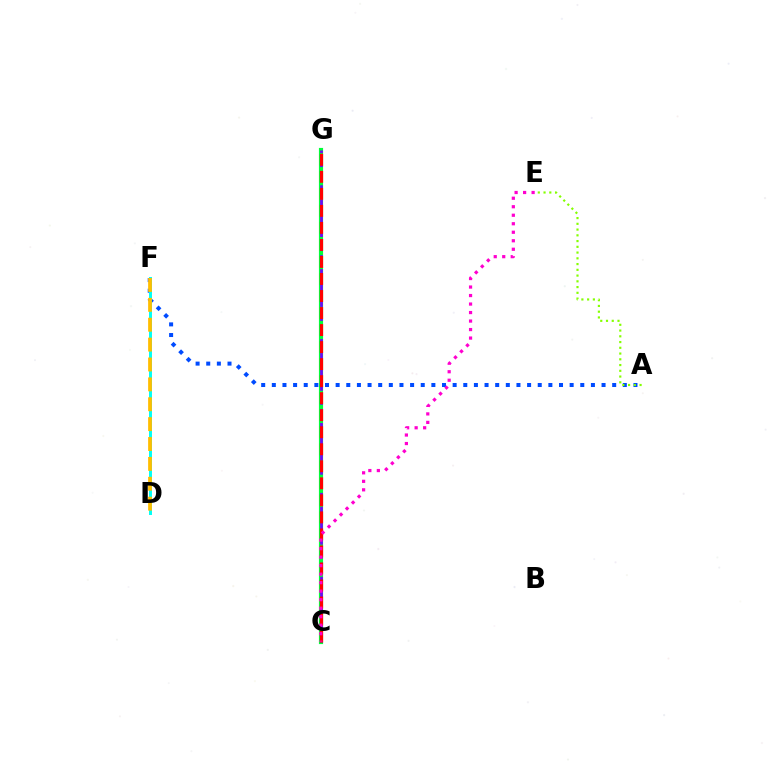{('C', 'G'): [{'color': '#00ff39', 'line_style': 'solid', 'thickness': 3.0}, {'color': '#7200ff', 'line_style': 'dashed', 'thickness': 1.9}, {'color': '#ff0000', 'line_style': 'dashed', 'thickness': 2.31}], ('A', 'F'): [{'color': '#004bff', 'line_style': 'dotted', 'thickness': 2.89}], ('A', 'E'): [{'color': '#84ff00', 'line_style': 'dotted', 'thickness': 1.56}], ('D', 'F'): [{'color': '#00fff6', 'line_style': 'solid', 'thickness': 2.14}, {'color': '#ffbd00', 'line_style': 'dashed', 'thickness': 2.7}], ('C', 'E'): [{'color': '#ff00cf', 'line_style': 'dotted', 'thickness': 2.31}]}